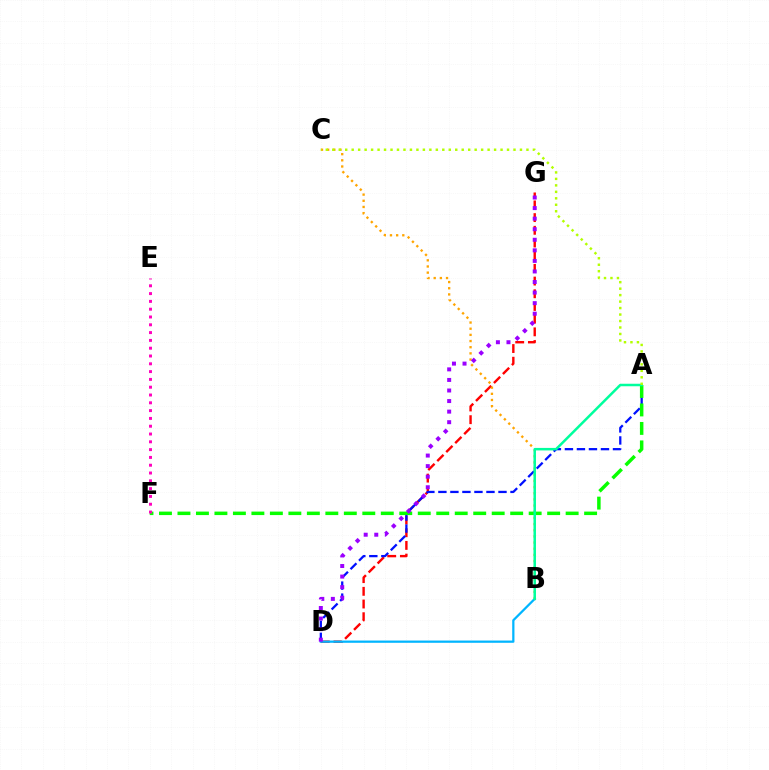{('D', 'G'): [{'color': '#ff0000', 'line_style': 'dashed', 'thickness': 1.72}, {'color': '#9b00ff', 'line_style': 'dotted', 'thickness': 2.87}], ('A', 'D'): [{'color': '#0010ff', 'line_style': 'dashed', 'thickness': 1.63}], ('B', 'D'): [{'color': '#00b5ff', 'line_style': 'solid', 'thickness': 1.62}], ('B', 'C'): [{'color': '#ffa500', 'line_style': 'dotted', 'thickness': 1.68}], ('A', 'F'): [{'color': '#08ff00', 'line_style': 'dashed', 'thickness': 2.51}], ('E', 'F'): [{'color': '#ff00bd', 'line_style': 'dotted', 'thickness': 2.12}], ('A', 'B'): [{'color': '#00ff9d', 'line_style': 'solid', 'thickness': 1.81}], ('A', 'C'): [{'color': '#b3ff00', 'line_style': 'dotted', 'thickness': 1.76}]}